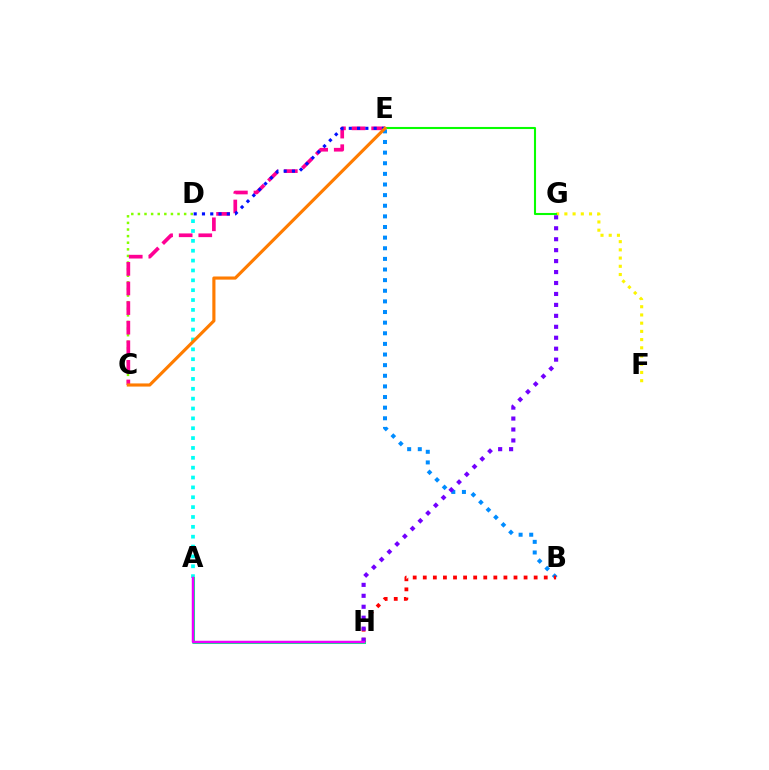{('B', 'E'): [{'color': '#008cff', 'line_style': 'dotted', 'thickness': 2.89}], ('C', 'D'): [{'color': '#84ff00', 'line_style': 'dotted', 'thickness': 1.79}], ('F', 'G'): [{'color': '#fcf500', 'line_style': 'dotted', 'thickness': 2.23}], ('C', 'E'): [{'color': '#ff0094', 'line_style': 'dashed', 'thickness': 2.66}, {'color': '#ff7c00', 'line_style': 'solid', 'thickness': 2.26}], ('A', 'D'): [{'color': '#00fff6', 'line_style': 'dotted', 'thickness': 2.68}], ('A', 'H'): [{'color': '#00ff74', 'line_style': 'solid', 'thickness': 2.19}, {'color': '#ee00ff', 'line_style': 'solid', 'thickness': 1.76}], ('B', 'H'): [{'color': '#ff0000', 'line_style': 'dotted', 'thickness': 2.74}], ('G', 'H'): [{'color': '#7200ff', 'line_style': 'dotted', 'thickness': 2.97}], ('D', 'E'): [{'color': '#0010ff', 'line_style': 'dotted', 'thickness': 2.25}], ('E', 'G'): [{'color': '#08ff00', 'line_style': 'solid', 'thickness': 1.51}]}